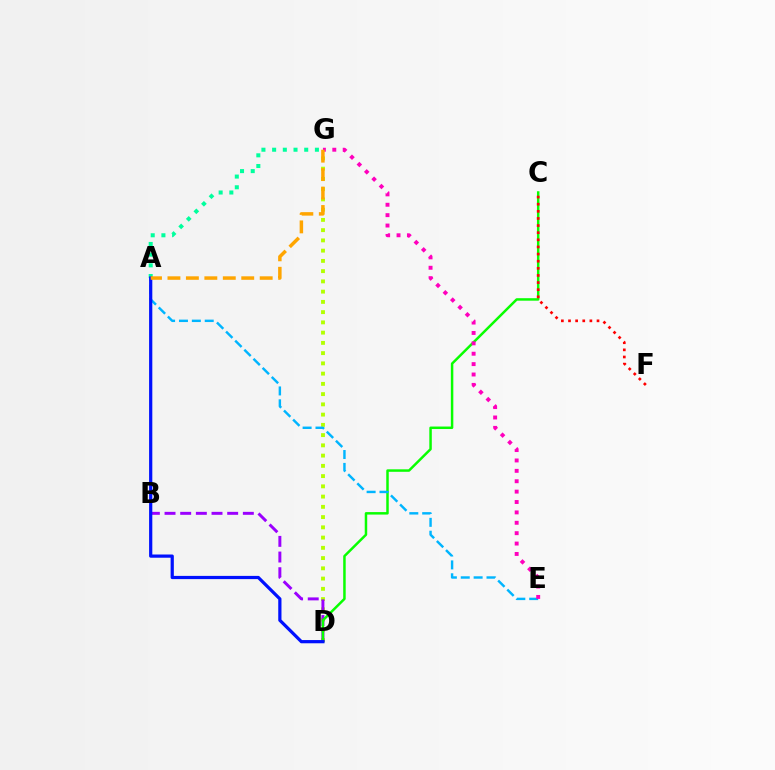{('D', 'G'): [{'color': '#b3ff00', 'line_style': 'dotted', 'thickness': 2.78}], ('A', 'G'): [{'color': '#00ff9d', 'line_style': 'dotted', 'thickness': 2.91}, {'color': '#ffa500', 'line_style': 'dashed', 'thickness': 2.51}], ('B', 'D'): [{'color': '#9b00ff', 'line_style': 'dashed', 'thickness': 2.13}], ('C', 'D'): [{'color': '#08ff00', 'line_style': 'solid', 'thickness': 1.79}], ('A', 'E'): [{'color': '#00b5ff', 'line_style': 'dashed', 'thickness': 1.75}], ('E', 'G'): [{'color': '#ff00bd', 'line_style': 'dotted', 'thickness': 2.82}], ('C', 'F'): [{'color': '#ff0000', 'line_style': 'dotted', 'thickness': 1.94}], ('A', 'D'): [{'color': '#0010ff', 'line_style': 'solid', 'thickness': 2.32}]}